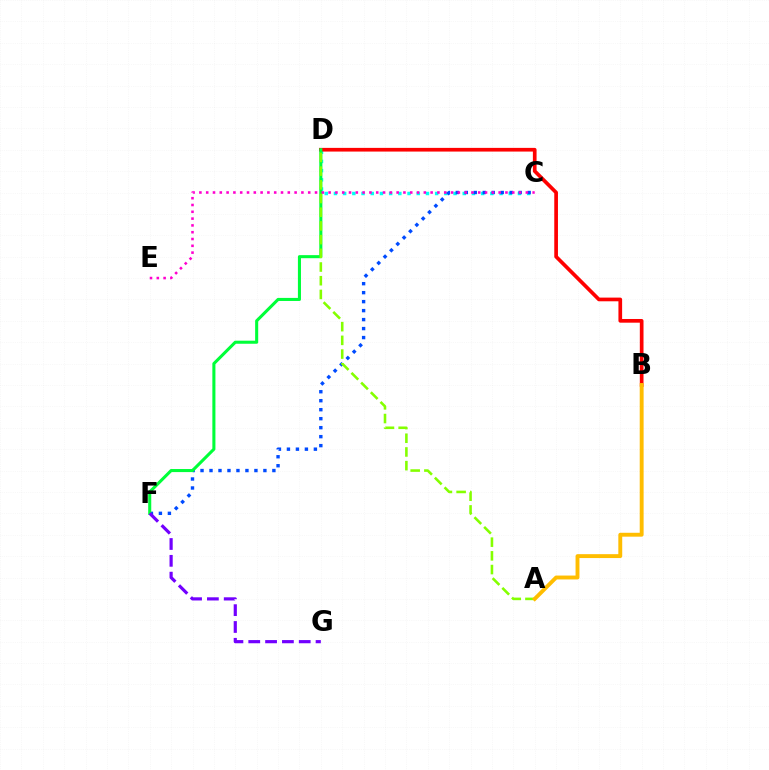{('C', 'D'): [{'color': '#00fff6', 'line_style': 'dotted', 'thickness': 2.5}], ('B', 'D'): [{'color': '#ff0000', 'line_style': 'solid', 'thickness': 2.66}], ('C', 'F'): [{'color': '#004bff', 'line_style': 'dotted', 'thickness': 2.44}], ('D', 'F'): [{'color': '#00ff39', 'line_style': 'solid', 'thickness': 2.21}], ('F', 'G'): [{'color': '#7200ff', 'line_style': 'dashed', 'thickness': 2.29}], ('C', 'E'): [{'color': '#ff00cf', 'line_style': 'dotted', 'thickness': 1.85}], ('A', 'D'): [{'color': '#84ff00', 'line_style': 'dashed', 'thickness': 1.86}], ('A', 'B'): [{'color': '#ffbd00', 'line_style': 'solid', 'thickness': 2.8}]}